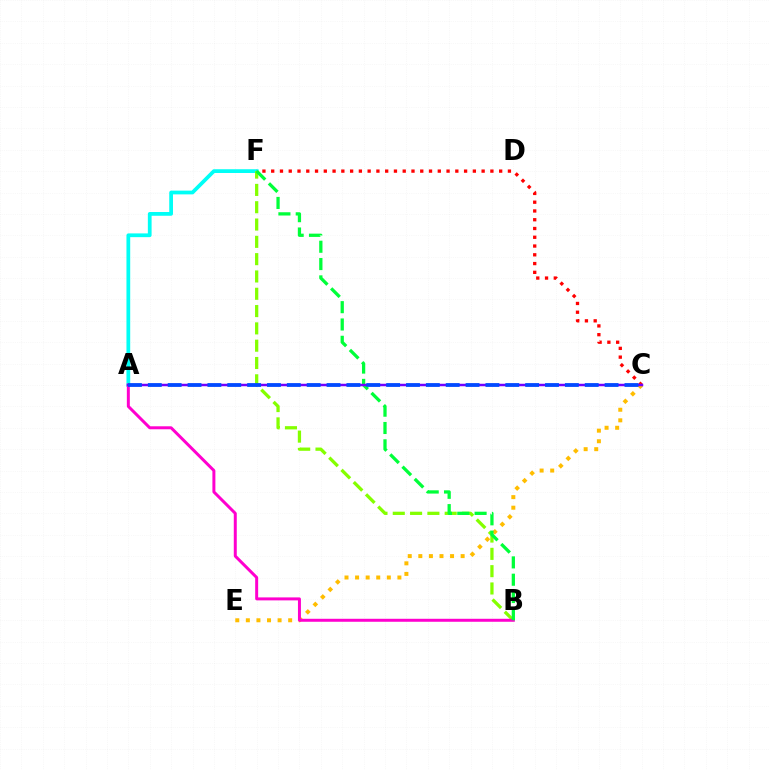{('A', 'F'): [{'color': '#00fff6', 'line_style': 'solid', 'thickness': 2.7}], ('C', 'F'): [{'color': '#ff0000', 'line_style': 'dotted', 'thickness': 2.38}], ('C', 'E'): [{'color': '#ffbd00', 'line_style': 'dotted', 'thickness': 2.87}], ('B', 'F'): [{'color': '#84ff00', 'line_style': 'dashed', 'thickness': 2.35}, {'color': '#00ff39', 'line_style': 'dashed', 'thickness': 2.35}], ('A', 'B'): [{'color': '#ff00cf', 'line_style': 'solid', 'thickness': 2.15}], ('A', 'C'): [{'color': '#7200ff', 'line_style': 'solid', 'thickness': 1.79}, {'color': '#004bff', 'line_style': 'dashed', 'thickness': 2.7}]}